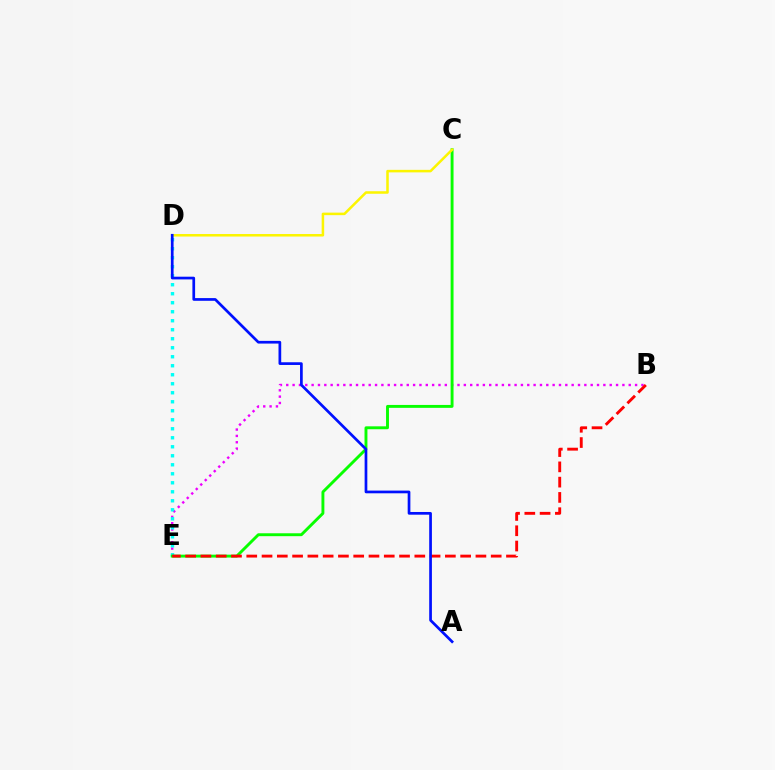{('B', 'E'): [{'color': '#ee00ff', 'line_style': 'dotted', 'thickness': 1.72}, {'color': '#ff0000', 'line_style': 'dashed', 'thickness': 2.08}], ('D', 'E'): [{'color': '#00fff6', 'line_style': 'dotted', 'thickness': 2.45}], ('C', 'E'): [{'color': '#08ff00', 'line_style': 'solid', 'thickness': 2.09}], ('C', 'D'): [{'color': '#fcf500', 'line_style': 'solid', 'thickness': 1.82}], ('A', 'D'): [{'color': '#0010ff', 'line_style': 'solid', 'thickness': 1.95}]}